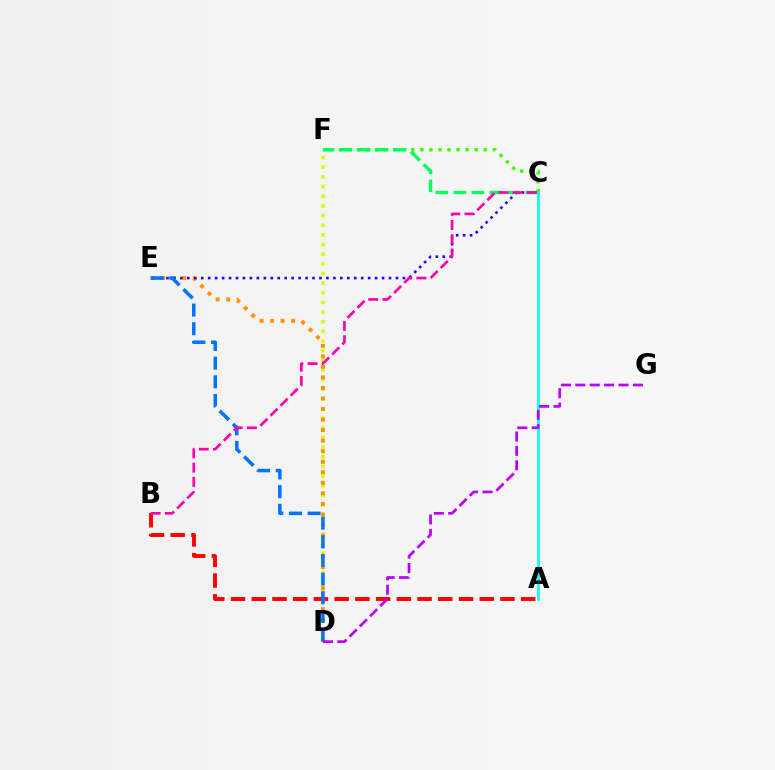{('C', 'F'): [{'color': '#3dff00', 'line_style': 'dotted', 'thickness': 2.46}, {'color': '#00ff5c', 'line_style': 'dashed', 'thickness': 2.45}], ('D', 'F'): [{'color': '#d1ff00', 'line_style': 'dotted', 'thickness': 2.62}], ('D', 'E'): [{'color': '#ff9400', 'line_style': 'dotted', 'thickness': 2.86}, {'color': '#0074ff', 'line_style': 'dashed', 'thickness': 2.53}], ('C', 'E'): [{'color': '#2500ff', 'line_style': 'dotted', 'thickness': 1.89}], ('A', 'C'): [{'color': '#00fff6', 'line_style': 'solid', 'thickness': 1.95}], ('A', 'B'): [{'color': '#ff0000', 'line_style': 'dashed', 'thickness': 2.82}], ('B', 'C'): [{'color': '#ff00ac', 'line_style': 'dashed', 'thickness': 1.93}], ('D', 'G'): [{'color': '#b900ff', 'line_style': 'dashed', 'thickness': 1.96}]}